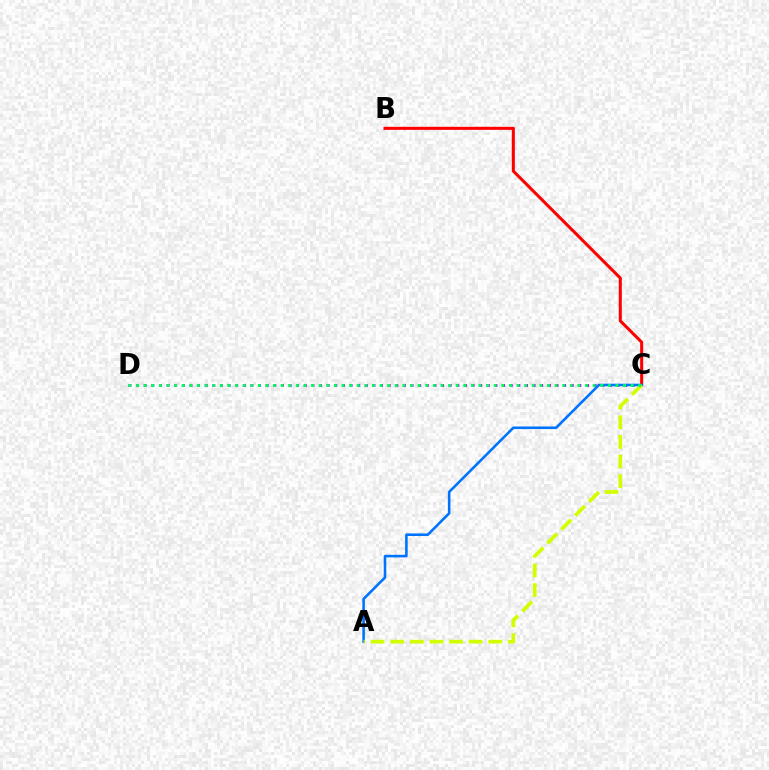{('C', 'D'): [{'color': '#b900ff', 'line_style': 'dotted', 'thickness': 2.07}, {'color': '#00ff5c', 'line_style': 'dotted', 'thickness': 2.07}], ('B', 'C'): [{'color': '#ff0000', 'line_style': 'solid', 'thickness': 2.19}], ('A', 'C'): [{'color': '#0074ff', 'line_style': 'solid', 'thickness': 1.87}, {'color': '#d1ff00', 'line_style': 'dashed', 'thickness': 2.67}]}